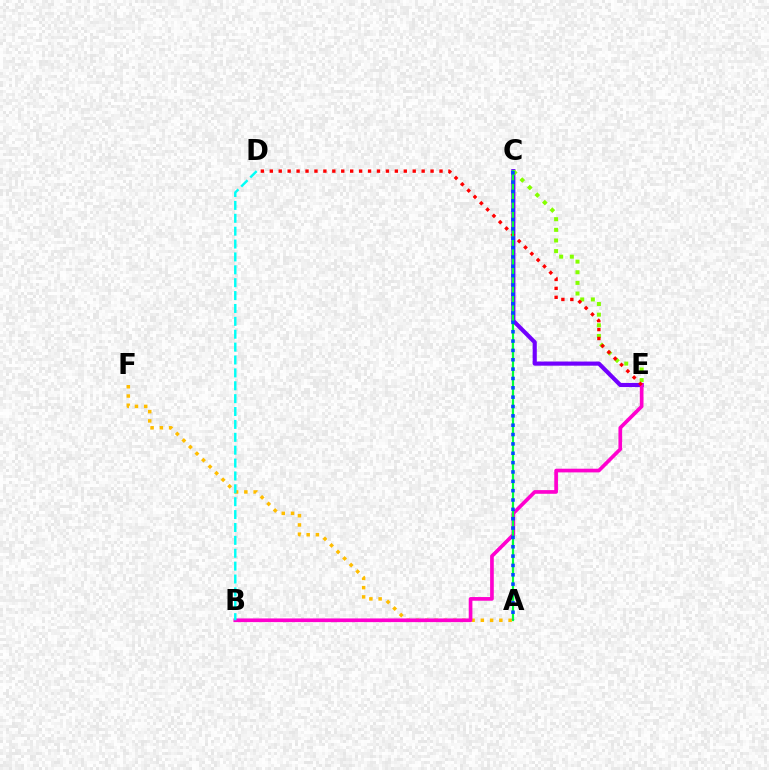{('A', 'F'): [{'color': '#ffbd00', 'line_style': 'dotted', 'thickness': 2.51}], ('C', 'E'): [{'color': '#7200ff', 'line_style': 'solid', 'thickness': 2.98}, {'color': '#84ff00', 'line_style': 'dotted', 'thickness': 2.89}], ('B', 'E'): [{'color': '#ff00cf', 'line_style': 'solid', 'thickness': 2.65}], ('B', 'D'): [{'color': '#00fff6', 'line_style': 'dashed', 'thickness': 1.75}], ('D', 'E'): [{'color': '#ff0000', 'line_style': 'dotted', 'thickness': 2.43}], ('A', 'C'): [{'color': '#00ff39', 'line_style': 'solid', 'thickness': 1.58}, {'color': '#004bff', 'line_style': 'dotted', 'thickness': 2.54}]}